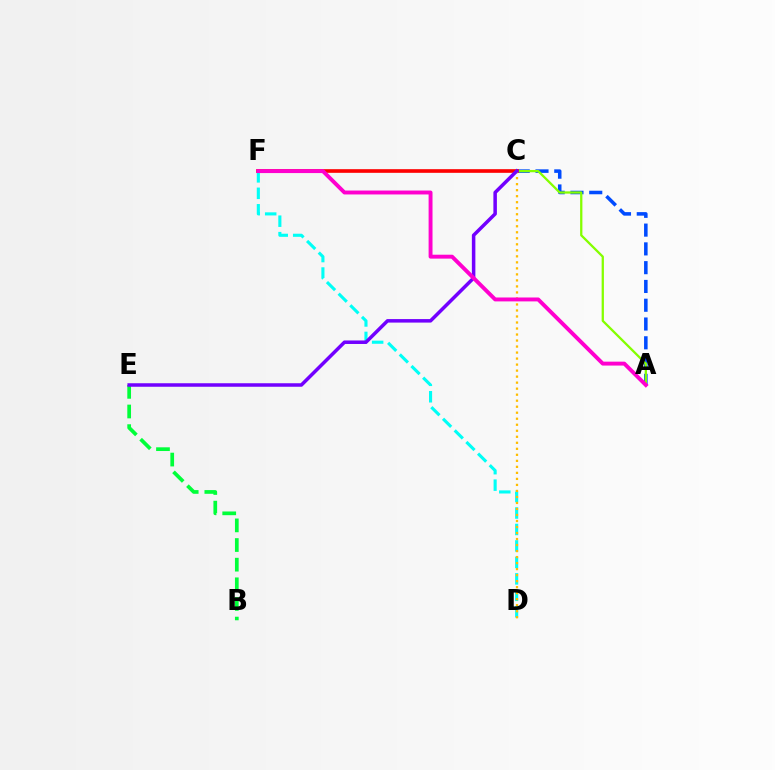{('A', 'C'): [{'color': '#004bff', 'line_style': 'dashed', 'thickness': 2.55}, {'color': '#84ff00', 'line_style': 'solid', 'thickness': 1.64}], ('D', 'F'): [{'color': '#00fff6', 'line_style': 'dashed', 'thickness': 2.24}], ('C', 'F'): [{'color': '#ff0000', 'line_style': 'solid', 'thickness': 2.63}], ('C', 'D'): [{'color': '#ffbd00', 'line_style': 'dotted', 'thickness': 1.63}], ('B', 'E'): [{'color': '#00ff39', 'line_style': 'dashed', 'thickness': 2.67}], ('C', 'E'): [{'color': '#7200ff', 'line_style': 'solid', 'thickness': 2.53}], ('A', 'F'): [{'color': '#ff00cf', 'line_style': 'solid', 'thickness': 2.82}]}